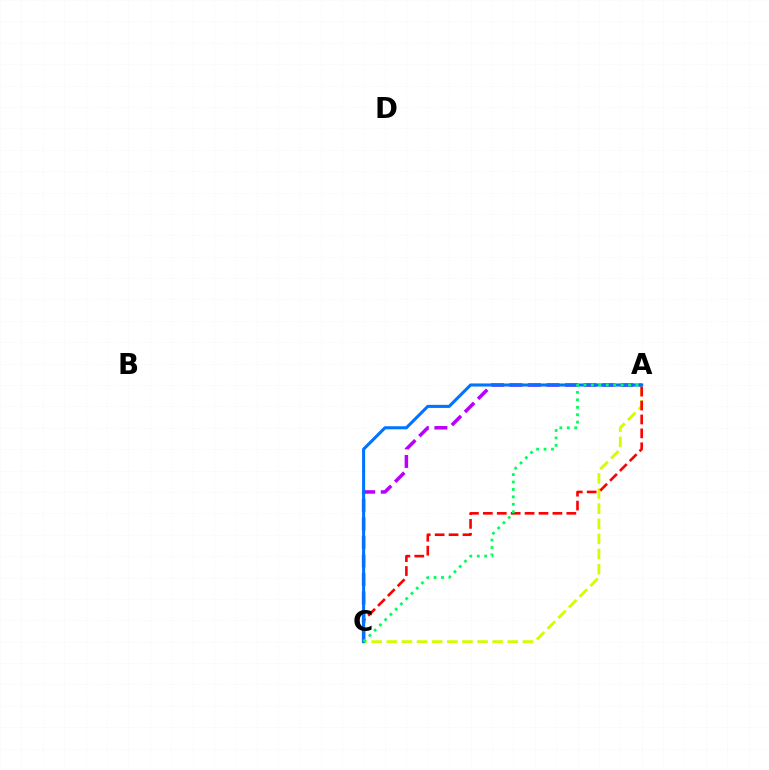{('A', 'C'): [{'color': '#d1ff00', 'line_style': 'dashed', 'thickness': 2.05}, {'color': '#b900ff', 'line_style': 'dashed', 'thickness': 2.52}, {'color': '#ff0000', 'line_style': 'dashed', 'thickness': 1.89}, {'color': '#0074ff', 'line_style': 'solid', 'thickness': 2.21}, {'color': '#00ff5c', 'line_style': 'dotted', 'thickness': 2.02}]}